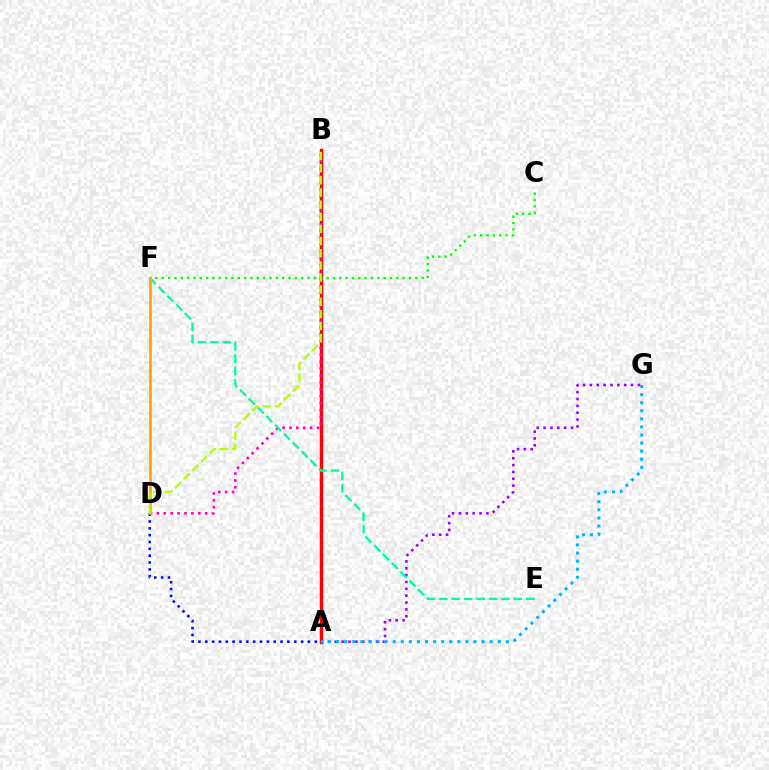{('A', 'G'): [{'color': '#9b00ff', 'line_style': 'dotted', 'thickness': 1.86}, {'color': '#00b5ff', 'line_style': 'dotted', 'thickness': 2.2}], ('A', 'D'): [{'color': '#0010ff', 'line_style': 'dotted', 'thickness': 1.86}], ('A', 'B'): [{'color': '#ff0000', 'line_style': 'solid', 'thickness': 2.48}], ('B', 'D'): [{'color': '#ff00bd', 'line_style': 'dotted', 'thickness': 1.87}, {'color': '#b3ff00', 'line_style': 'dashed', 'thickness': 1.65}], ('E', 'F'): [{'color': '#00ff9d', 'line_style': 'dashed', 'thickness': 1.69}], ('C', 'F'): [{'color': '#08ff00', 'line_style': 'dotted', 'thickness': 1.72}], ('D', 'F'): [{'color': '#ffa500', 'line_style': 'solid', 'thickness': 1.95}]}